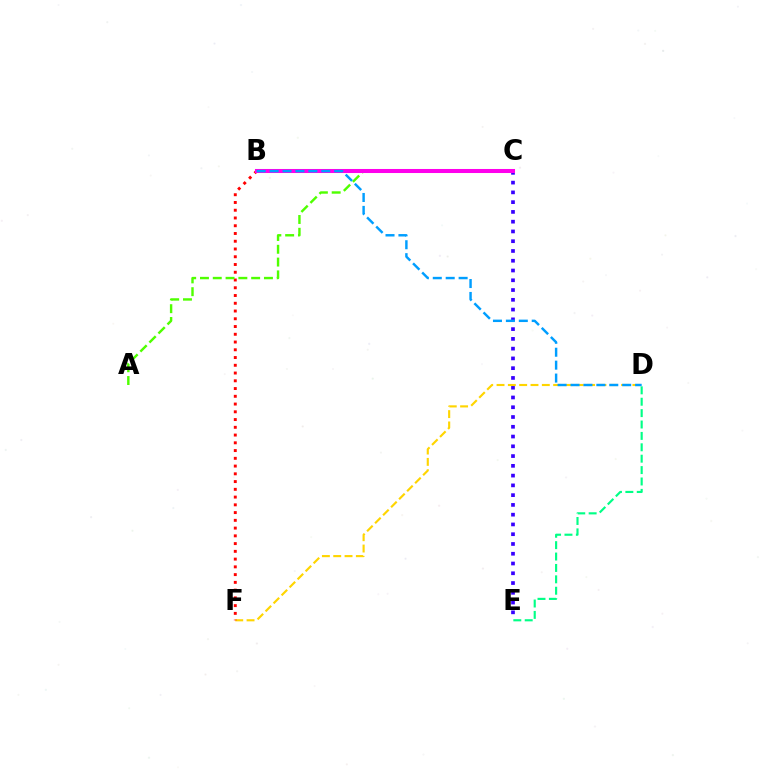{('C', 'E'): [{'color': '#3700ff', 'line_style': 'dotted', 'thickness': 2.65}], ('D', 'E'): [{'color': '#00ff86', 'line_style': 'dashed', 'thickness': 1.55}], ('D', 'F'): [{'color': '#ffd500', 'line_style': 'dashed', 'thickness': 1.54}], ('B', 'F'): [{'color': '#ff0000', 'line_style': 'dotted', 'thickness': 2.11}], ('A', 'C'): [{'color': '#4fff00', 'line_style': 'dashed', 'thickness': 1.74}], ('B', 'C'): [{'color': '#ff00ed', 'line_style': 'solid', 'thickness': 2.91}], ('B', 'D'): [{'color': '#009eff', 'line_style': 'dashed', 'thickness': 1.76}]}